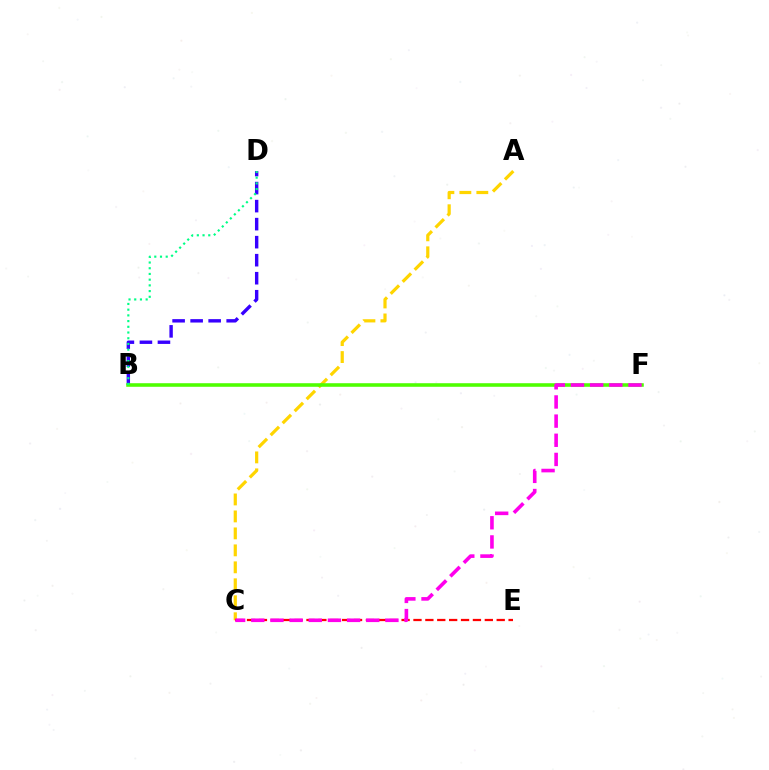{('A', 'C'): [{'color': '#ffd500', 'line_style': 'dashed', 'thickness': 2.31}], ('B', 'D'): [{'color': '#3700ff', 'line_style': 'dashed', 'thickness': 2.45}, {'color': '#00ff86', 'line_style': 'dotted', 'thickness': 1.55}], ('C', 'E'): [{'color': '#ff0000', 'line_style': 'dashed', 'thickness': 1.62}], ('B', 'F'): [{'color': '#009eff', 'line_style': 'solid', 'thickness': 1.53}, {'color': '#4fff00', 'line_style': 'solid', 'thickness': 2.55}], ('C', 'F'): [{'color': '#ff00ed', 'line_style': 'dashed', 'thickness': 2.6}]}